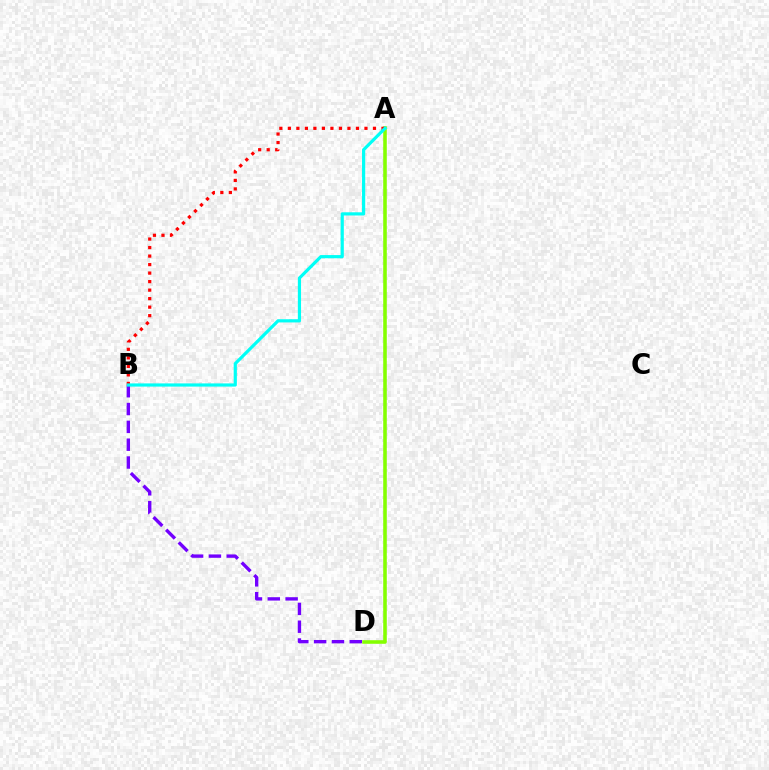{('A', 'D'): [{'color': '#84ff00', 'line_style': 'solid', 'thickness': 2.57}], ('A', 'B'): [{'color': '#ff0000', 'line_style': 'dotted', 'thickness': 2.31}, {'color': '#00fff6', 'line_style': 'solid', 'thickness': 2.3}], ('B', 'D'): [{'color': '#7200ff', 'line_style': 'dashed', 'thickness': 2.42}]}